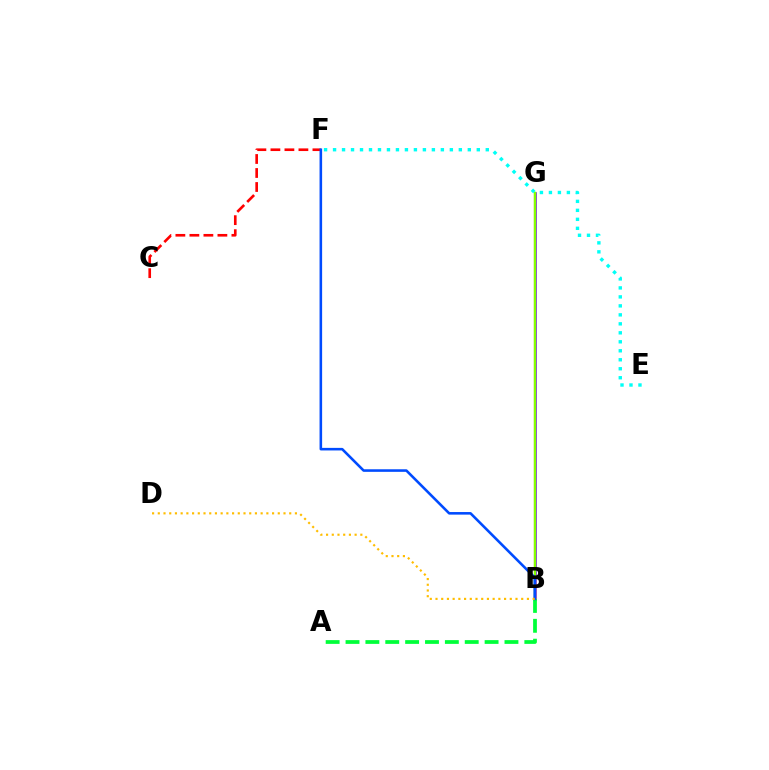{('C', 'F'): [{'color': '#ff0000', 'line_style': 'dashed', 'thickness': 1.9}], ('B', 'G'): [{'color': '#ff00cf', 'line_style': 'solid', 'thickness': 1.52}, {'color': '#7200ff', 'line_style': 'solid', 'thickness': 1.86}, {'color': '#84ff00', 'line_style': 'solid', 'thickness': 1.76}], ('A', 'B'): [{'color': '#00ff39', 'line_style': 'dashed', 'thickness': 2.7}], ('E', 'F'): [{'color': '#00fff6', 'line_style': 'dotted', 'thickness': 2.44}], ('B', 'F'): [{'color': '#004bff', 'line_style': 'solid', 'thickness': 1.86}], ('B', 'D'): [{'color': '#ffbd00', 'line_style': 'dotted', 'thickness': 1.55}]}